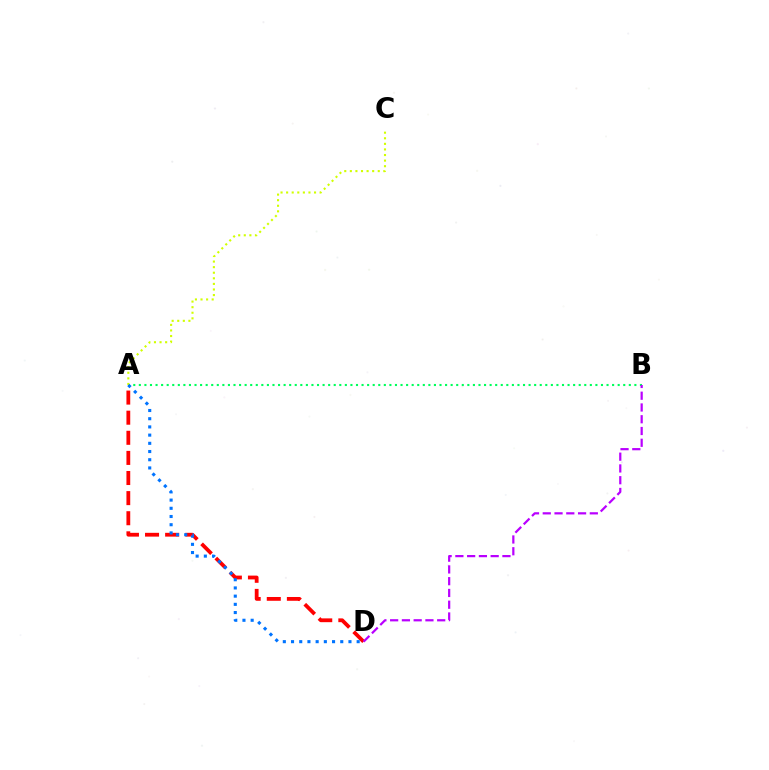{('A', 'B'): [{'color': '#00ff5c', 'line_style': 'dotted', 'thickness': 1.51}], ('A', 'D'): [{'color': '#ff0000', 'line_style': 'dashed', 'thickness': 2.73}, {'color': '#0074ff', 'line_style': 'dotted', 'thickness': 2.23}], ('B', 'D'): [{'color': '#b900ff', 'line_style': 'dashed', 'thickness': 1.6}], ('A', 'C'): [{'color': '#d1ff00', 'line_style': 'dotted', 'thickness': 1.52}]}